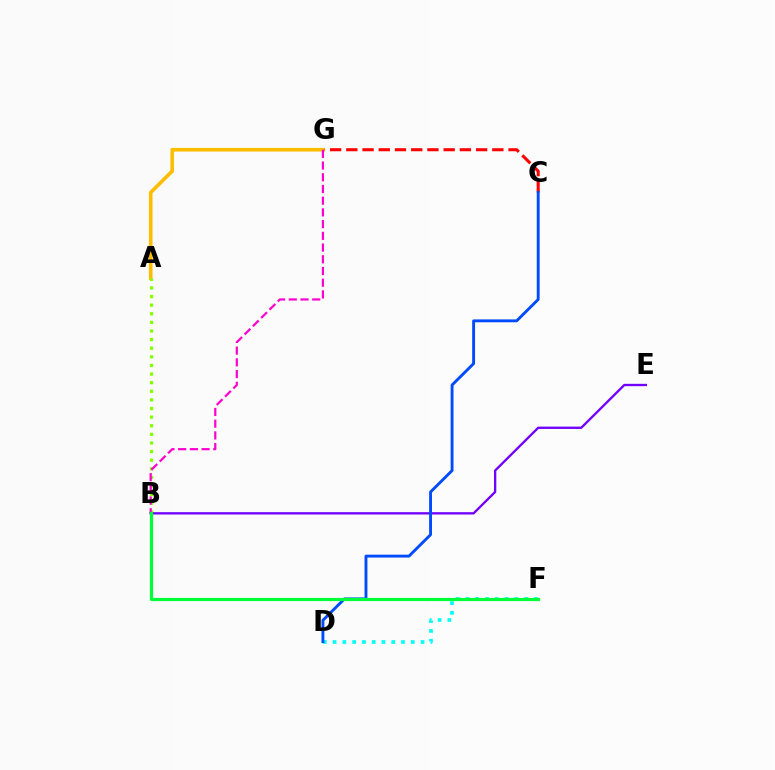{('D', 'F'): [{'color': '#00fff6', 'line_style': 'dotted', 'thickness': 2.65}], ('C', 'G'): [{'color': '#ff0000', 'line_style': 'dashed', 'thickness': 2.2}], ('A', 'G'): [{'color': '#ffbd00', 'line_style': 'solid', 'thickness': 2.61}], ('A', 'B'): [{'color': '#84ff00', 'line_style': 'dotted', 'thickness': 2.34}], ('B', 'G'): [{'color': '#ff00cf', 'line_style': 'dashed', 'thickness': 1.59}], ('B', 'E'): [{'color': '#7200ff', 'line_style': 'solid', 'thickness': 1.68}], ('C', 'D'): [{'color': '#004bff', 'line_style': 'solid', 'thickness': 2.07}], ('B', 'F'): [{'color': '#00ff39', 'line_style': 'solid', 'thickness': 2.31}]}